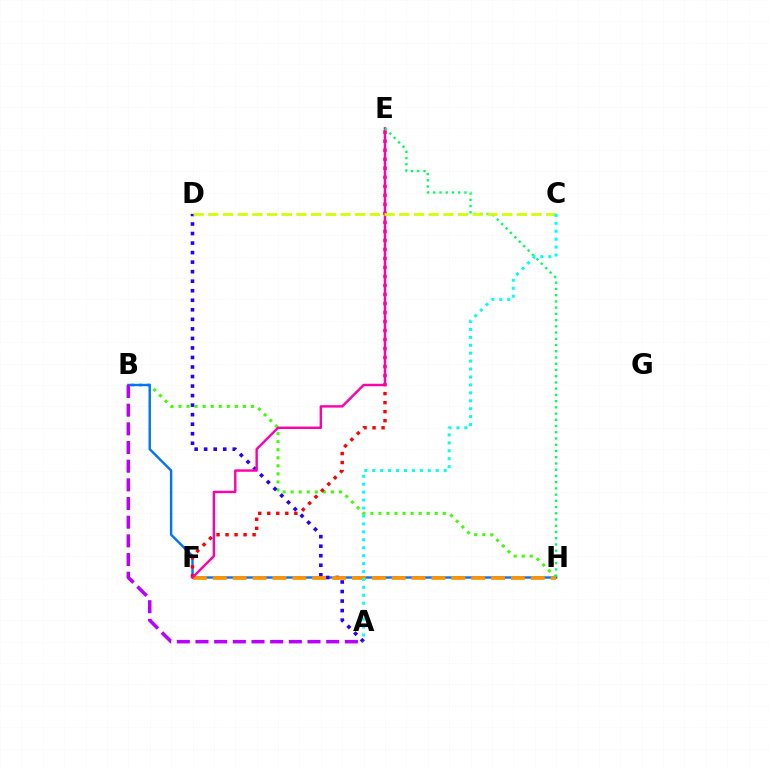{('B', 'H'): [{'color': '#3dff00', 'line_style': 'dotted', 'thickness': 2.19}, {'color': '#0074ff', 'line_style': 'solid', 'thickness': 1.73}], ('A', 'D'): [{'color': '#2500ff', 'line_style': 'dotted', 'thickness': 2.59}], ('E', 'F'): [{'color': '#ff0000', 'line_style': 'dotted', 'thickness': 2.45}, {'color': '#ff00ac', 'line_style': 'solid', 'thickness': 1.74}], ('F', 'H'): [{'color': '#ff9400', 'line_style': 'dashed', 'thickness': 2.7}], ('E', 'H'): [{'color': '#00ff5c', 'line_style': 'dotted', 'thickness': 1.69}], ('C', 'D'): [{'color': '#d1ff00', 'line_style': 'dashed', 'thickness': 2.0}], ('A', 'B'): [{'color': '#b900ff', 'line_style': 'dashed', 'thickness': 2.54}], ('A', 'C'): [{'color': '#00fff6', 'line_style': 'dotted', 'thickness': 2.16}]}